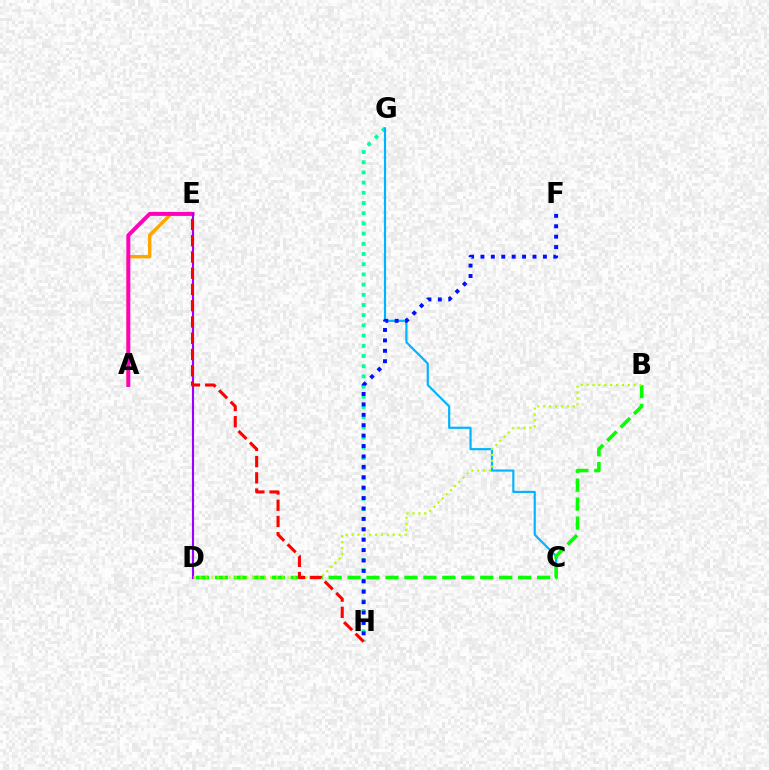{('A', 'E'): [{'color': '#ffa500', 'line_style': 'solid', 'thickness': 2.46}, {'color': '#ff00bd', 'line_style': 'solid', 'thickness': 2.85}], ('G', 'H'): [{'color': '#00ff9d', 'line_style': 'dotted', 'thickness': 2.77}], ('C', 'G'): [{'color': '#00b5ff', 'line_style': 'solid', 'thickness': 1.57}], ('B', 'D'): [{'color': '#08ff00', 'line_style': 'dashed', 'thickness': 2.57}, {'color': '#b3ff00', 'line_style': 'dotted', 'thickness': 1.6}], ('F', 'H'): [{'color': '#0010ff', 'line_style': 'dotted', 'thickness': 2.83}], ('D', 'E'): [{'color': '#9b00ff', 'line_style': 'solid', 'thickness': 1.54}], ('E', 'H'): [{'color': '#ff0000', 'line_style': 'dashed', 'thickness': 2.21}]}